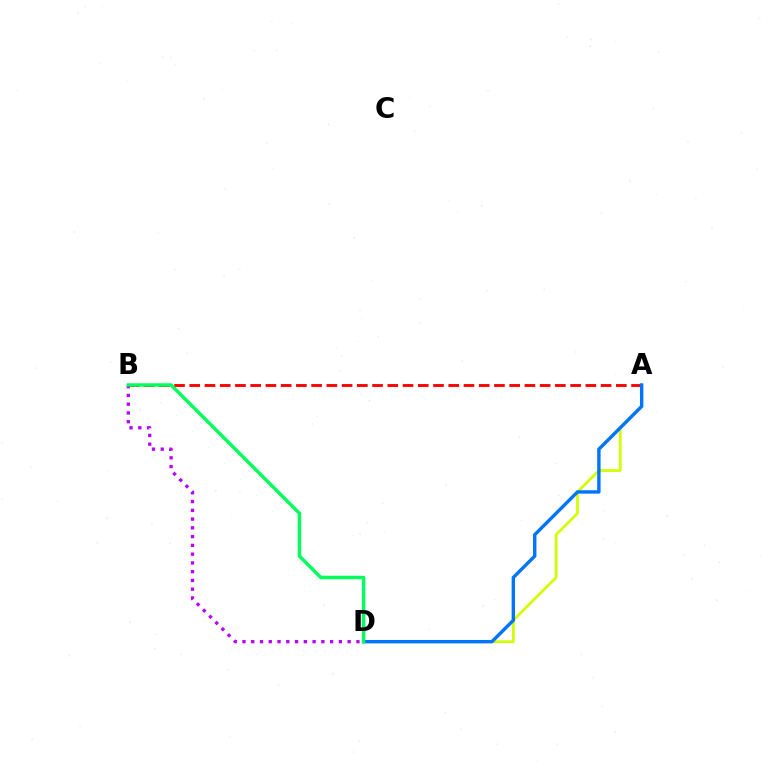{('A', 'B'): [{'color': '#ff0000', 'line_style': 'dashed', 'thickness': 2.07}], ('A', 'D'): [{'color': '#d1ff00', 'line_style': 'solid', 'thickness': 1.98}, {'color': '#0074ff', 'line_style': 'solid', 'thickness': 2.44}], ('B', 'D'): [{'color': '#b900ff', 'line_style': 'dotted', 'thickness': 2.38}, {'color': '#00ff5c', 'line_style': 'solid', 'thickness': 2.47}]}